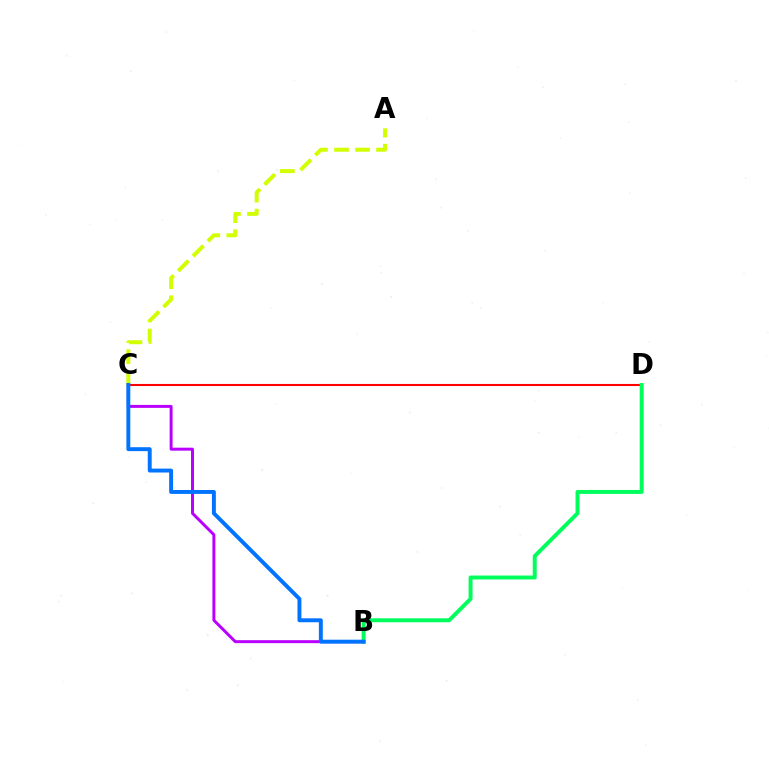{('A', 'C'): [{'color': '#d1ff00', 'line_style': 'dashed', 'thickness': 2.86}], ('B', 'C'): [{'color': '#b900ff', 'line_style': 'solid', 'thickness': 2.14}, {'color': '#0074ff', 'line_style': 'solid', 'thickness': 2.82}], ('C', 'D'): [{'color': '#ff0000', 'line_style': 'solid', 'thickness': 1.5}], ('B', 'D'): [{'color': '#00ff5c', 'line_style': 'solid', 'thickness': 2.85}]}